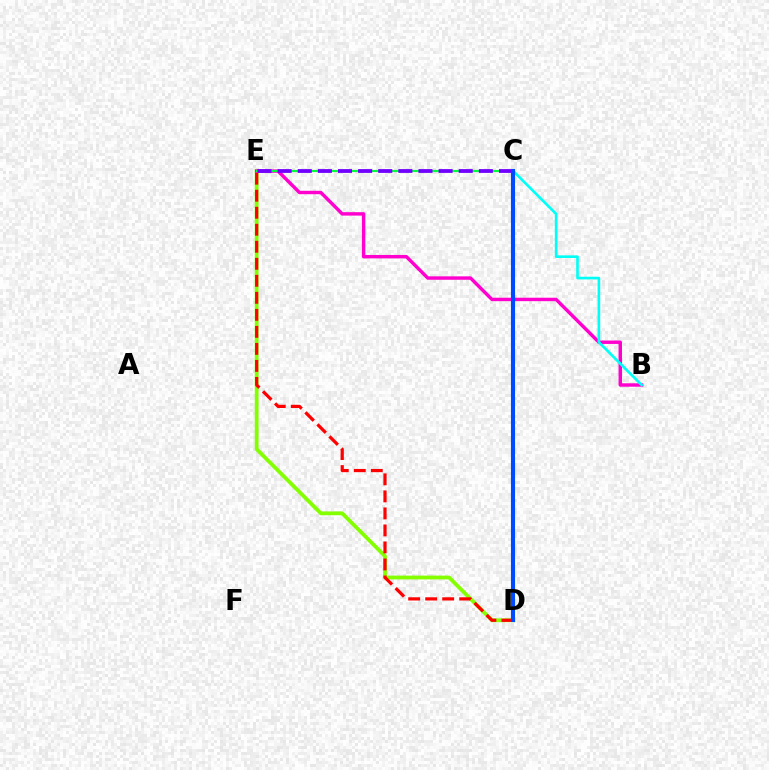{('D', 'E'): [{'color': '#84ff00', 'line_style': 'solid', 'thickness': 2.73}, {'color': '#ff0000', 'line_style': 'dashed', 'thickness': 2.31}], ('B', 'E'): [{'color': '#ff00cf', 'line_style': 'solid', 'thickness': 2.47}], ('C', 'E'): [{'color': '#00ff39', 'line_style': 'solid', 'thickness': 1.54}, {'color': '#7200ff', 'line_style': 'dashed', 'thickness': 2.73}], ('C', 'D'): [{'color': '#ffbd00', 'line_style': 'dotted', 'thickness': 1.77}, {'color': '#004bff', 'line_style': 'solid', 'thickness': 2.96}], ('B', 'C'): [{'color': '#00fff6', 'line_style': 'solid', 'thickness': 1.89}]}